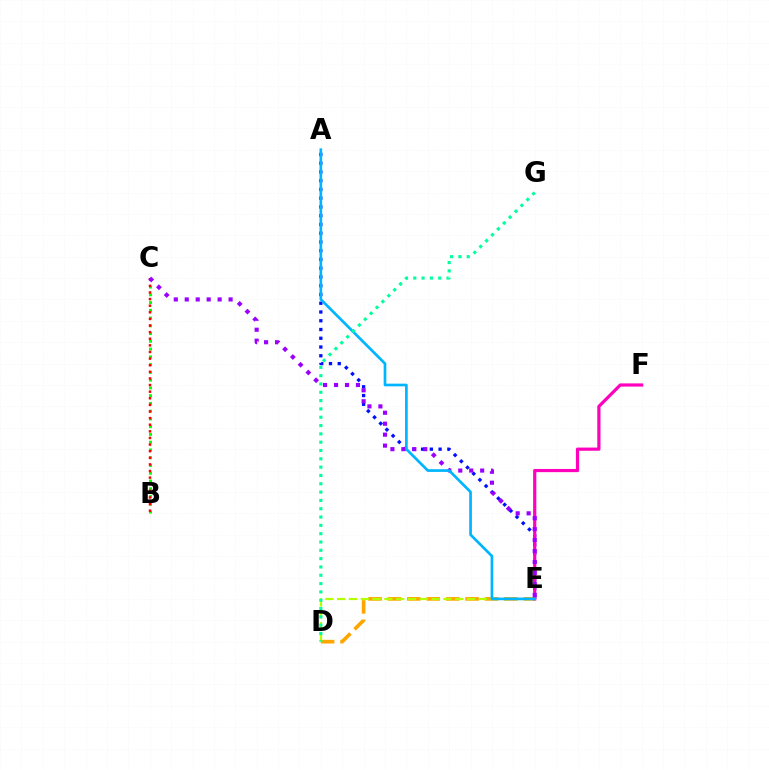{('B', 'C'): [{'color': '#08ff00', 'line_style': 'dotted', 'thickness': 2.11}, {'color': '#ff0000', 'line_style': 'dotted', 'thickness': 1.8}], ('D', 'E'): [{'color': '#ffa500', 'line_style': 'dashed', 'thickness': 2.64}, {'color': '#b3ff00', 'line_style': 'dashed', 'thickness': 1.6}], ('A', 'E'): [{'color': '#0010ff', 'line_style': 'dotted', 'thickness': 2.38}, {'color': '#00b5ff', 'line_style': 'solid', 'thickness': 1.94}], ('E', 'F'): [{'color': '#ff00bd', 'line_style': 'solid', 'thickness': 2.3}], ('C', 'E'): [{'color': '#9b00ff', 'line_style': 'dotted', 'thickness': 2.98}], ('D', 'G'): [{'color': '#00ff9d', 'line_style': 'dotted', 'thickness': 2.26}]}